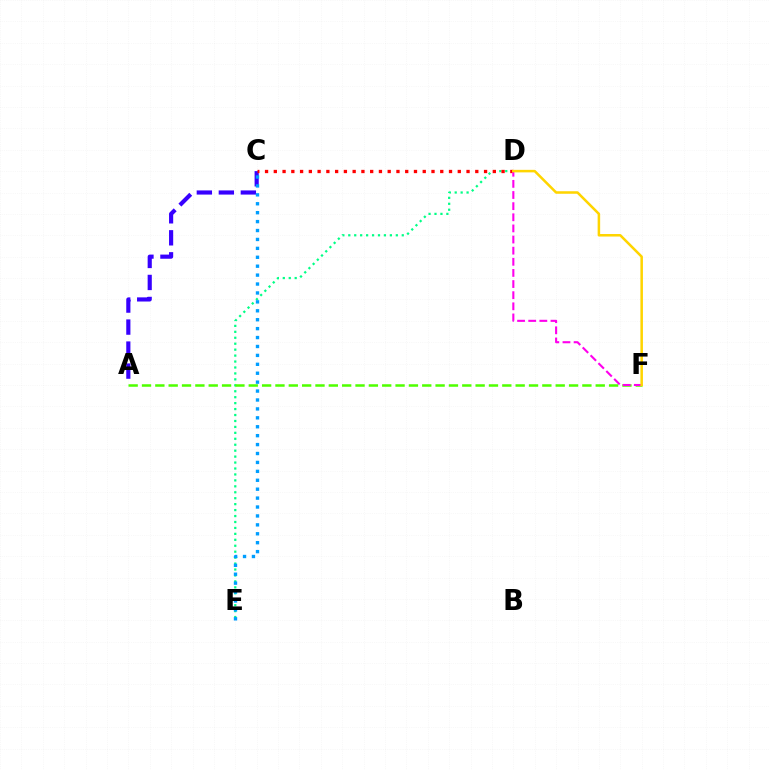{('D', 'E'): [{'color': '#00ff86', 'line_style': 'dotted', 'thickness': 1.61}], ('A', 'C'): [{'color': '#3700ff', 'line_style': 'dashed', 'thickness': 2.99}], ('C', 'E'): [{'color': '#009eff', 'line_style': 'dotted', 'thickness': 2.42}], ('C', 'D'): [{'color': '#ff0000', 'line_style': 'dotted', 'thickness': 2.38}], ('A', 'F'): [{'color': '#4fff00', 'line_style': 'dashed', 'thickness': 1.81}], ('D', 'F'): [{'color': '#ff00ed', 'line_style': 'dashed', 'thickness': 1.51}, {'color': '#ffd500', 'line_style': 'solid', 'thickness': 1.82}]}